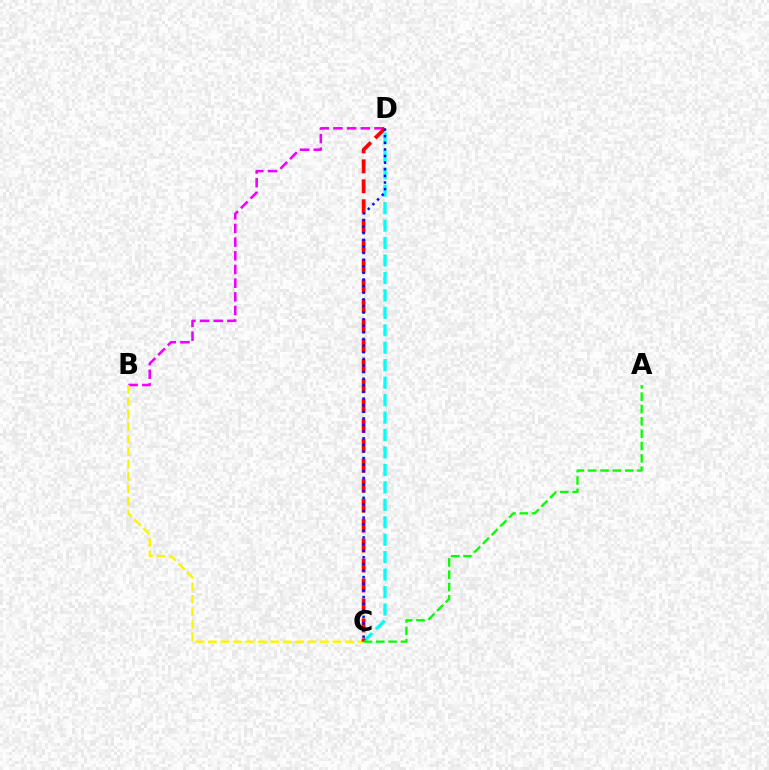{('C', 'D'): [{'color': '#00fff6', 'line_style': 'dashed', 'thickness': 2.37}, {'color': '#ff0000', 'line_style': 'dashed', 'thickness': 2.71}, {'color': '#0010ff', 'line_style': 'dotted', 'thickness': 1.8}], ('B', 'D'): [{'color': '#ee00ff', 'line_style': 'dashed', 'thickness': 1.86}], ('B', 'C'): [{'color': '#fcf500', 'line_style': 'dashed', 'thickness': 1.69}], ('A', 'C'): [{'color': '#08ff00', 'line_style': 'dashed', 'thickness': 1.68}]}